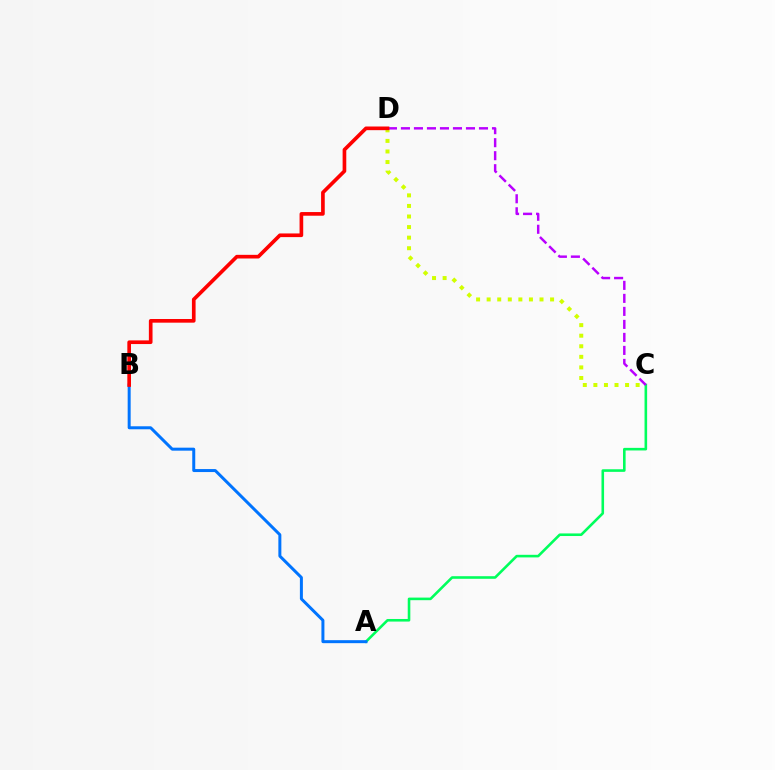{('C', 'D'): [{'color': '#d1ff00', 'line_style': 'dotted', 'thickness': 2.87}, {'color': '#b900ff', 'line_style': 'dashed', 'thickness': 1.77}], ('A', 'C'): [{'color': '#00ff5c', 'line_style': 'solid', 'thickness': 1.87}], ('A', 'B'): [{'color': '#0074ff', 'line_style': 'solid', 'thickness': 2.15}], ('B', 'D'): [{'color': '#ff0000', 'line_style': 'solid', 'thickness': 2.64}]}